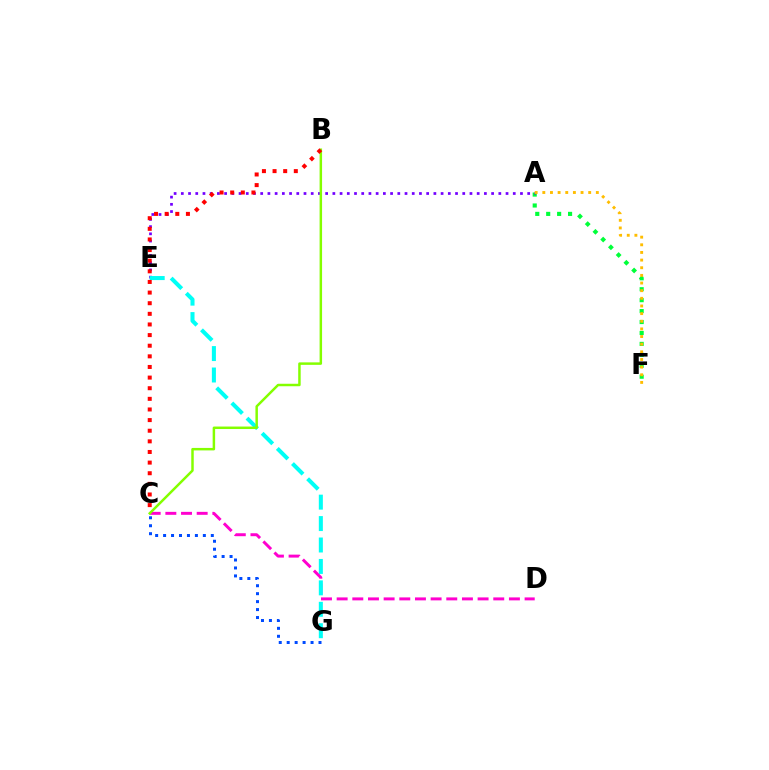{('A', 'F'): [{'color': '#00ff39', 'line_style': 'dotted', 'thickness': 2.97}, {'color': '#ffbd00', 'line_style': 'dotted', 'thickness': 2.08}], ('A', 'E'): [{'color': '#7200ff', 'line_style': 'dotted', 'thickness': 1.96}], ('C', 'D'): [{'color': '#ff00cf', 'line_style': 'dashed', 'thickness': 2.13}], ('E', 'G'): [{'color': '#00fff6', 'line_style': 'dashed', 'thickness': 2.91}], ('C', 'G'): [{'color': '#004bff', 'line_style': 'dotted', 'thickness': 2.16}], ('B', 'C'): [{'color': '#84ff00', 'line_style': 'solid', 'thickness': 1.79}, {'color': '#ff0000', 'line_style': 'dotted', 'thickness': 2.89}]}